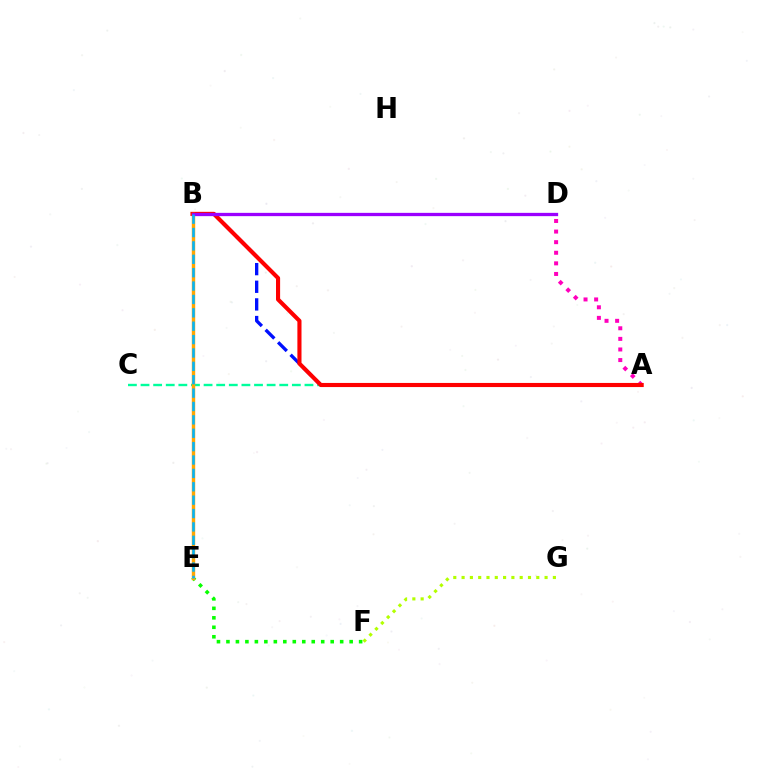{('A', 'D'): [{'color': '#ff00bd', 'line_style': 'dotted', 'thickness': 2.88}], ('A', 'C'): [{'color': '#00ff9d', 'line_style': 'dashed', 'thickness': 1.71}], ('E', 'F'): [{'color': '#08ff00', 'line_style': 'dotted', 'thickness': 2.57}], ('A', 'B'): [{'color': '#0010ff', 'line_style': 'dashed', 'thickness': 2.4}, {'color': '#ff0000', 'line_style': 'solid', 'thickness': 2.96}], ('B', 'E'): [{'color': '#ffa500', 'line_style': 'solid', 'thickness': 2.45}, {'color': '#00b5ff', 'line_style': 'dashed', 'thickness': 1.82}], ('F', 'G'): [{'color': '#b3ff00', 'line_style': 'dotted', 'thickness': 2.25}], ('B', 'D'): [{'color': '#9b00ff', 'line_style': 'solid', 'thickness': 2.37}]}